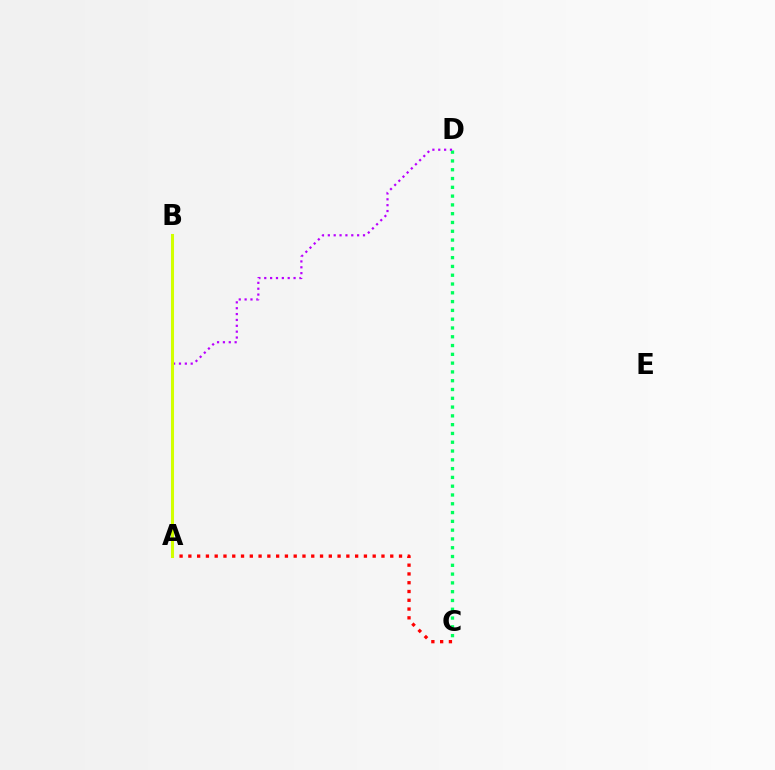{('A', 'B'): [{'color': '#0074ff', 'line_style': 'dashed', 'thickness': 2.08}, {'color': '#d1ff00', 'line_style': 'solid', 'thickness': 2.2}], ('A', 'C'): [{'color': '#ff0000', 'line_style': 'dotted', 'thickness': 2.38}], ('C', 'D'): [{'color': '#00ff5c', 'line_style': 'dotted', 'thickness': 2.39}], ('A', 'D'): [{'color': '#b900ff', 'line_style': 'dotted', 'thickness': 1.59}]}